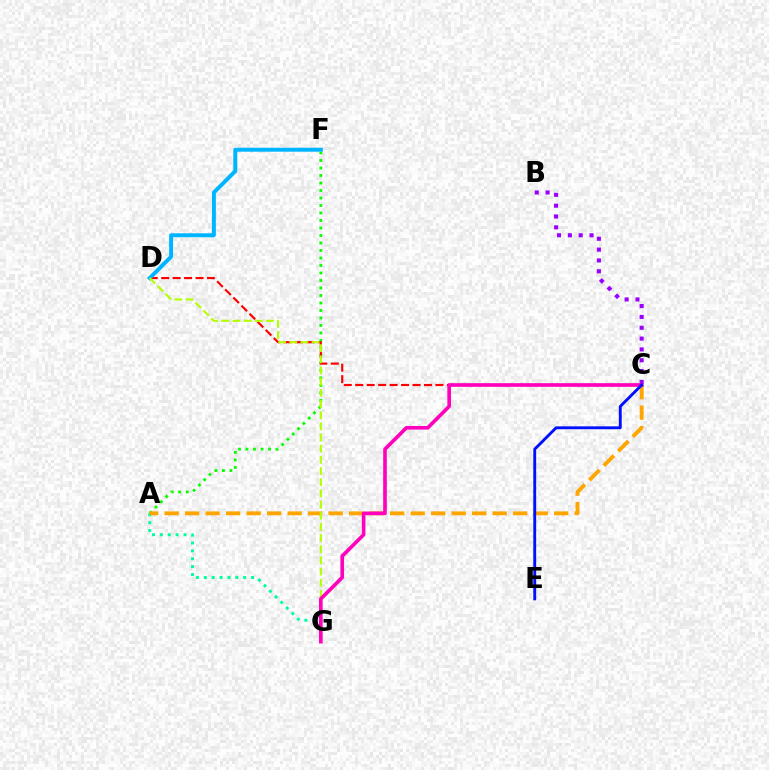{('A', 'G'): [{'color': '#00ff9d', 'line_style': 'dotted', 'thickness': 2.14}], ('A', 'F'): [{'color': '#08ff00', 'line_style': 'dotted', 'thickness': 2.04}], ('C', 'D'): [{'color': '#ff0000', 'line_style': 'dashed', 'thickness': 1.56}], ('D', 'F'): [{'color': '#00b5ff', 'line_style': 'solid', 'thickness': 2.84}], ('B', 'C'): [{'color': '#9b00ff', 'line_style': 'dotted', 'thickness': 2.94}], ('A', 'C'): [{'color': '#ffa500', 'line_style': 'dashed', 'thickness': 2.79}], ('D', 'G'): [{'color': '#b3ff00', 'line_style': 'dashed', 'thickness': 1.52}], ('C', 'G'): [{'color': '#ff00bd', 'line_style': 'solid', 'thickness': 2.62}], ('C', 'E'): [{'color': '#0010ff', 'line_style': 'solid', 'thickness': 2.07}]}